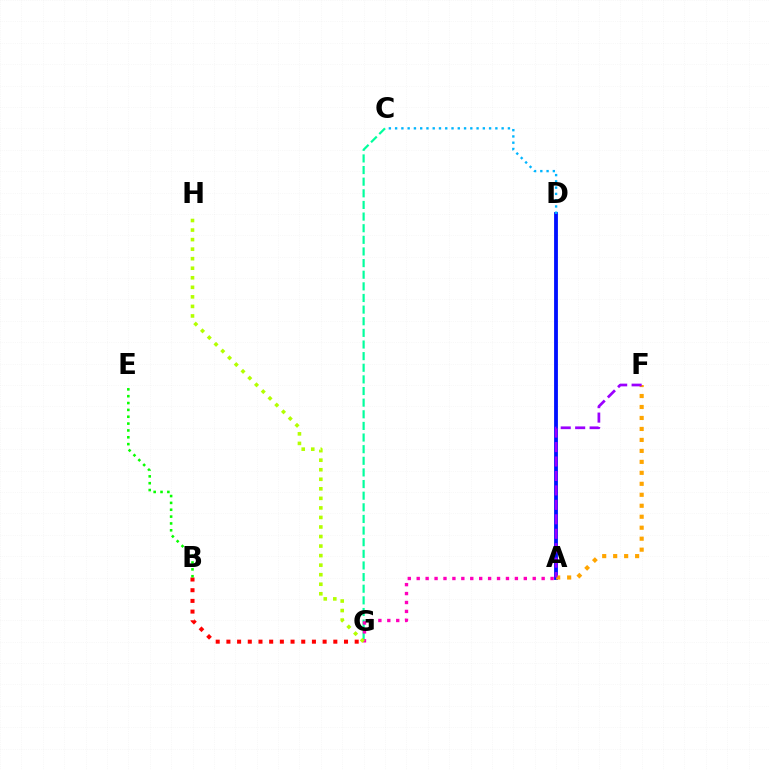{('A', 'D'): [{'color': '#0010ff', 'line_style': 'solid', 'thickness': 2.75}], ('C', 'D'): [{'color': '#00b5ff', 'line_style': 'dotted', 'thickness': 1.7}], ('C', 'G'): [{'color': '#00ff9d', 'line_style': 'dashed', 'thickness': 1.58}], ('B', 'G'): [{'color': '#ff0000', 'line_style': 'dotted', 'thickness': 2.9}], ('A', 'G'): [{'color': '#ff00bd', 'line_style': 'dotted', 'thickness': 2.42}], ('B', 'E'): [{'color': '#08ff00', 'line_style': 'dotted', 'thickness': 1.86}], ('G', 'H'): [{'color': '#b3ff00', 'line_style': 'dotted', 'thickness': 2.59}], ('A', 'F'): [{'color': '#ffa500', 'line_style': 'dotted', 'thickness': 2.98}, {'color': '#9b00ff', 'line_style': 'dashed', 'thickness': 1.96}]}